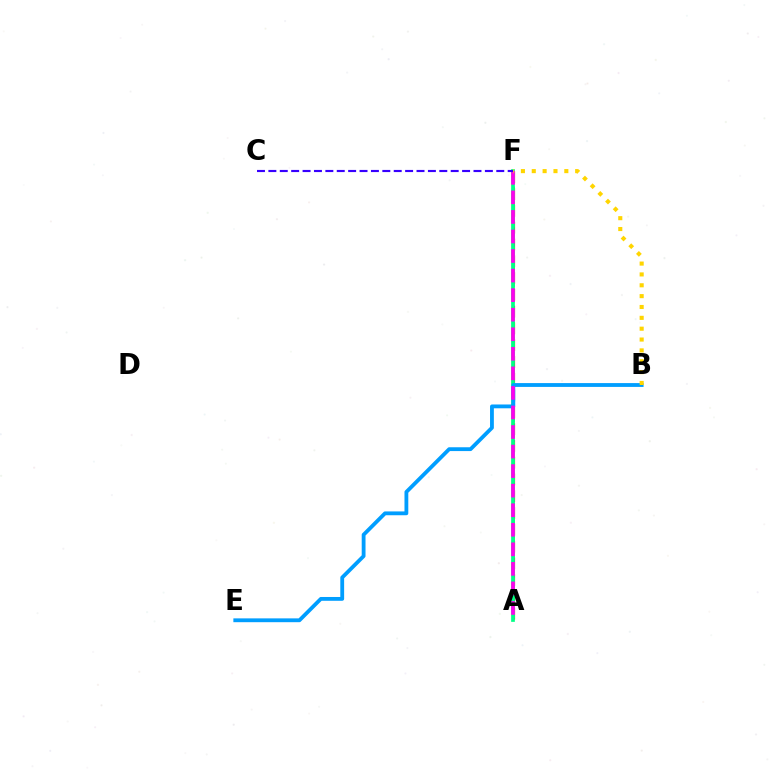{('A', 'F'): [{'color': '#ff0000', 'line_style': 'dashed', 'thickness': 2.28}, {'color': '#4fff00', 'line_style': 'dashed', 'thickness': 2.04}, {'color': '#00ff86', 'line_style': 'solid', 'thickness': 2.67}, {'color': '#ff00ed', 'line_style': 'dashed', 'thickness': 2.66}], ('B', 'E'): [{'color': '#009eff', 'line_style': 'solid', 'thickness': 2.75}], ('B', 'F'): [{'color': '#ffd500', 'line_style': 'dotted', 'thickness': 2.95}], ('C', 'F'): [{'color': '#3700ff', 'line_style': 'dashed', 'thickness': 1.55}]}